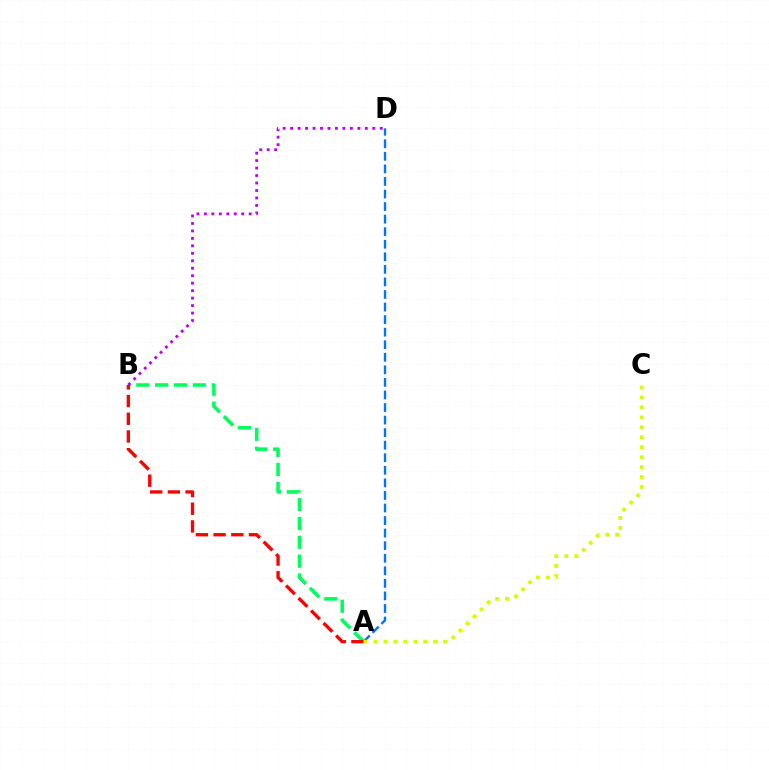{('A', 'B'): [{'color': '#00ff5c', 'line_style': 'dashed', 'thickness': 2.56}, {'color': '#ff0000', 'line_style': 'dashed', 'thickness': 2.4}], ('B', 'D'): [{'color': '#b900ff', 'line_style': 'dotted', 'thickness': 2.03}], ('A', 'D'): [{'color': '#0074ff', 'line_style': 'dashed', 'thickness': 1.71}], ('A', 'C'): [{'color': '#d1ff00', 'line_style': 'dotted', 'thickness': 2.7}]}